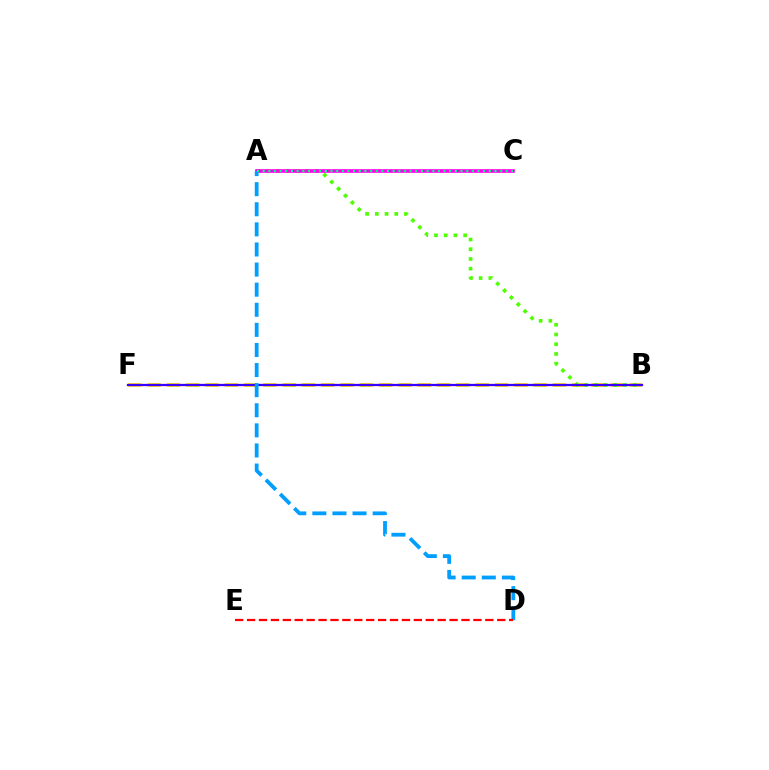{('B', 'F'): [{'color': '#ffd500', 'line_style': 'dashed', 'thickness': 2.62}, {'color': '#3700ff', 'line_style': 'solid', 'thickness': 1.63}], ('A', 'B'): [{'color': '#4fff00', 'line_style': 'dotted', 'thickness': 2.64}], ('A', 'C'): [{'color': '#ff00ed', 'line_style': 'solid', 'thickness': 2.63}, {'color': '#00ff86', 'line_style': 'dotted', 'thickness': 1.54}], ('A', 'D'): [{'color': '#009eff', 'line_style': 'dashed', 'thickness': 2.73}], ('D', 'E'): [{'color': '#ff0000', 'line_style': 'dashed', 'thickness': 1.62}]}